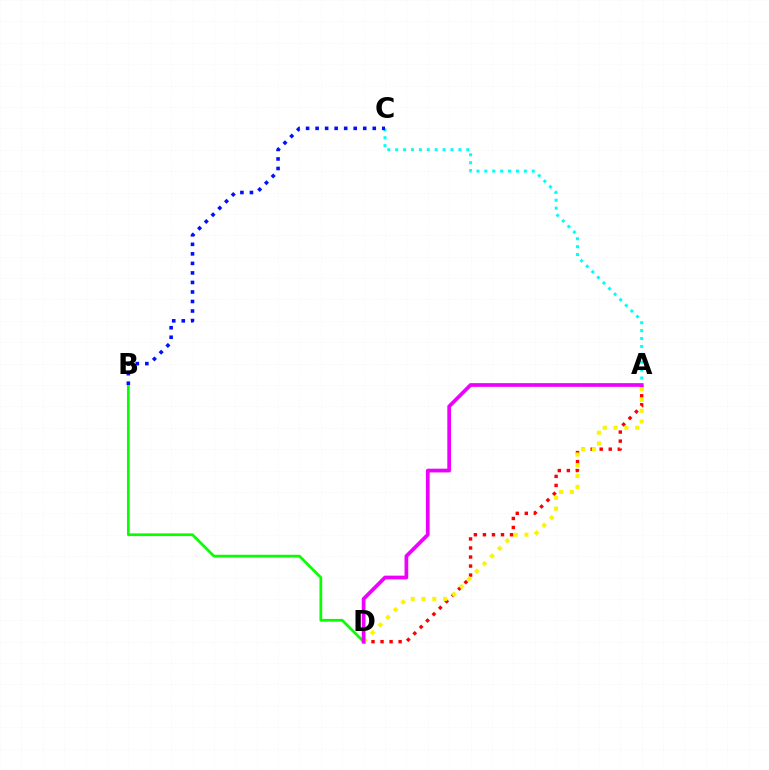{('A', 'D'): [{'color': '#ff0000', 'line_style': 'dotted', 'thickness': 2.46}, {'color': '#fcf500', 'line_style': 'dotted', 'thickness': 2.93}, {'color': '#ee00ff', 'line_style': 'solid', 'thickness': 2.68}], ('B', 'D'): [{'color': '#08ff00', 'line_style': 'solid', 'thickness': 1.97}], ('A', 'C'): [{'color': '#00fff6', 'line_style': 'dotted', 'thickness': 2.15}], ('B', 'C'): [{'color': '#0010ff', 'line_style': 'dotted', 'thickness': 2.59}]}